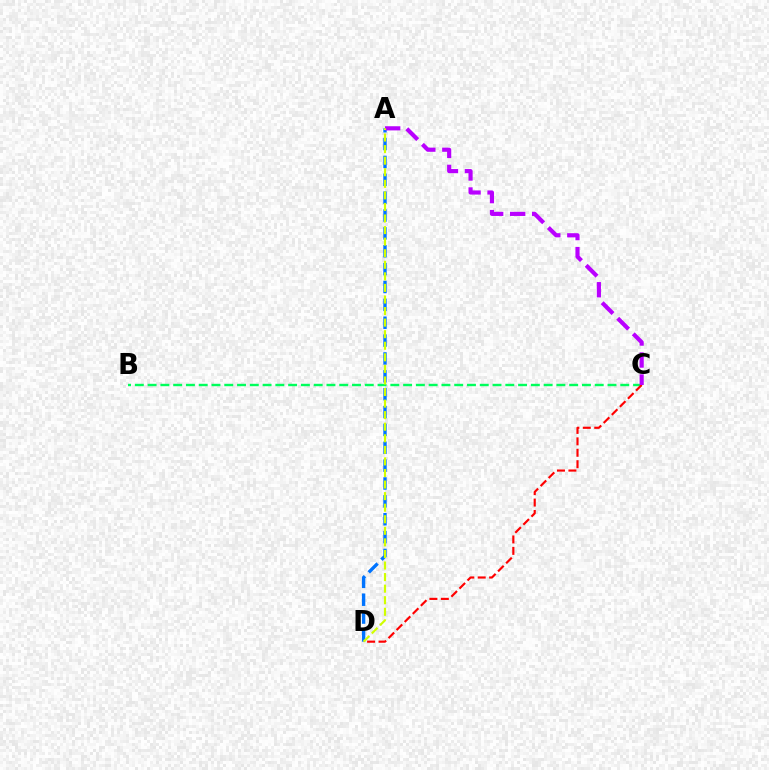{('B', 'C'): [{'color': '#00ff5c', 'line_style': 'dashed', 'thickness': 1.74}], ('C', 'D'): [{'color': '#ff0000', 'line_style': 'dashed', 'thickness': 1.55}], ('A', 'D'): [{'color': '#0074ff', 'line_style': 'dashed', 'thickness': 2.43}, {'color': '#d1ff00', 'line_style': 'dashed', 'thickness': 1.57}], ('A', 'C'): [{'color': '#b900ff', 'line_style': 'dashed', 'thickness': 2.99}]}